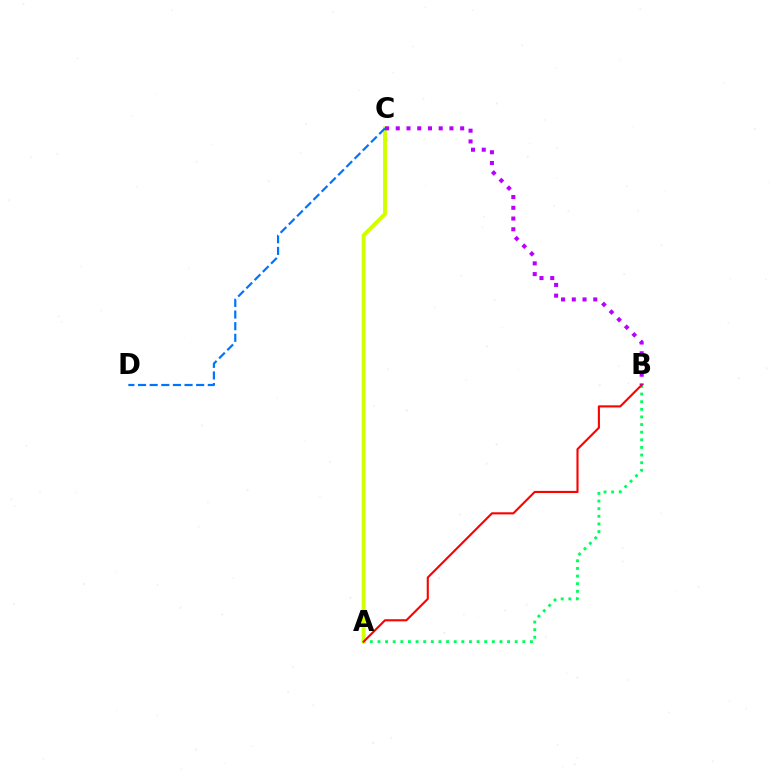{('A', 'B'): [{'color': '#00ff5c', 'line_style': 'dotted', 'thickness': 2.07}, {'color': '#ff0000', 'line_style': 'solid', 'thickness': 1.52}], ('A', 'C'): [{'color': '#d1ff00', 'line_style': 'solid', 'thickness': 2.8}], ('B', 'C'): [{'color': '#b900ff', 'line_style': 'dotted', 'thickness': 2.92}], ('C', 'D'): [{'color': '#0074ff', 'line_style': 'dashed', 'thickness': 1.58}]}